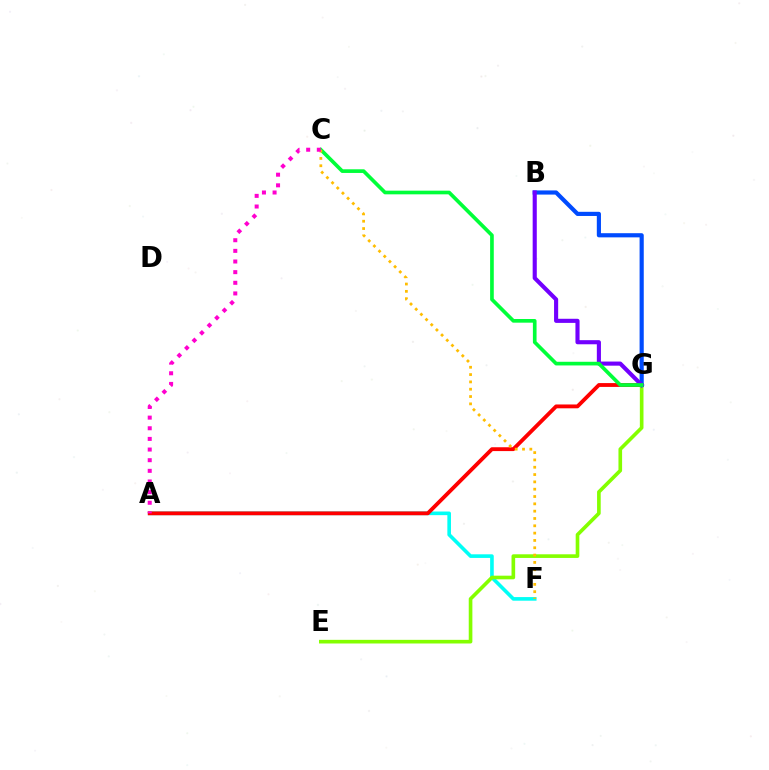{('A', 'F'): [{'color': '#00fff6', 'line_style': 'solid', 'thickness': 2.61}], ('E', 'G'): [{'color': '#84ff00', 'line_style': 'solid', 'thickness': 2.62}], ('A', 'G'): [{'color': '#ff0000', 'line_style': 'solid', 'thickness': 2.76}], ('B', 'G'): [{'color': '#004bff', 'line_style': 'solid', 'thickness': 3.0}, {'color': '#7200ff', 'line_style': 'solid', 'thickness': 2.96}], ('C', 'G'): [{'color': '#00ff39', 'line_style': 'solid', 'thickness': 2.64}], ('C', 'F'): [{'color': '#ffbd00', 'line_style': 'dotted', 'thickness': 1.99}], ('A', 'C'): [{'color': '#ff00cf', 'line_style': 'dotted', 'thickness': 2.89}]}